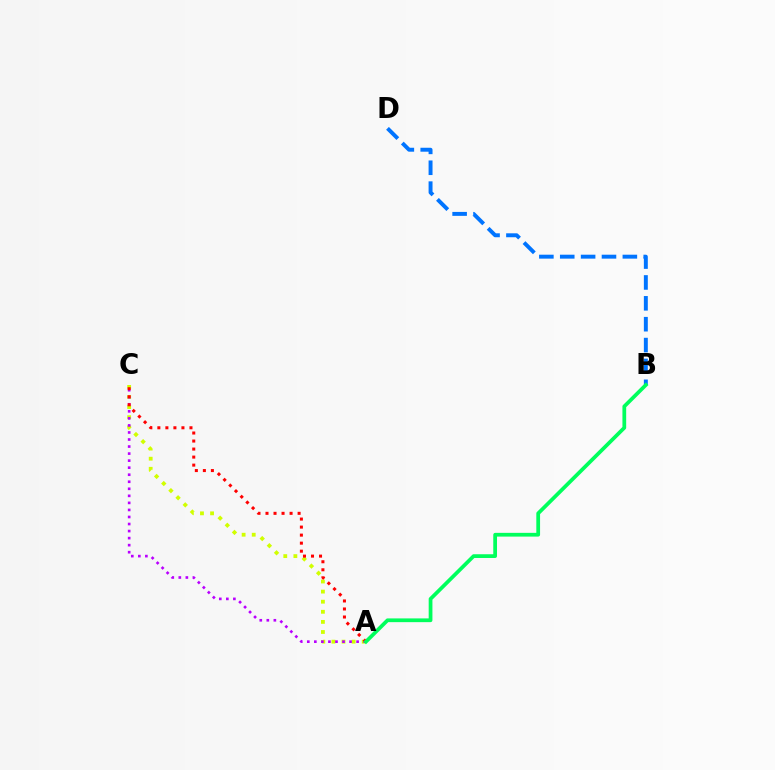{('B', 'D'): [{'color': '#0074ff', 'line_style': 'dashed', 'thickness': 2.84}], ('A', 'C'): [{'color': '#d1ff00', 'line_style': 'dotted', 'thickness': 2.74}, {'color': '#b900ff', 'line_style': 'dotted', 'thickness': 1.91}, {'color': '#ff0000', 'line_style': 'dotted', 'thickness': 2.18}], ('A', 'B'): [{'color': '#00ff5c', 'line_style': 'solid', 'thickness': 2.69}]}